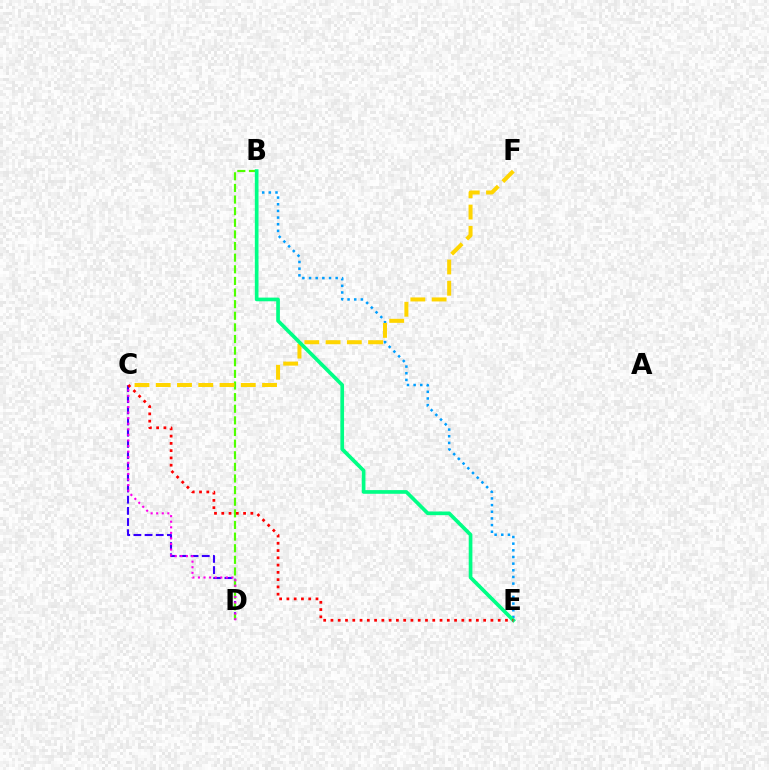{('B', 'E'): [{'color': '#009eff', 'line_style': 'dotted', 'thickness': 1.81}, {'color': '#00ff86', 'line_style': 'solid', 'thickness': 2.65}], ('C', 'D'): [{'color': '#3700ff', 'line_style': 'dashed', 'thickness': 1.52}, {'color': '#ff00ed', 'line_style': 'dotted', 'thickness': 1.51}], ('B', 'D'): [{'color': '#4fff00', 'line_style': 'dashed', 'thickness': 1.58}], ('C', 'F'): [{'color': '#ffd500', 'line_style': 'dashed', 'thickness': 2.89}], ('C', 'E'): [{'color': '#ff0000', 'line_style': 'dotted', 'thickness': 1.98}]}